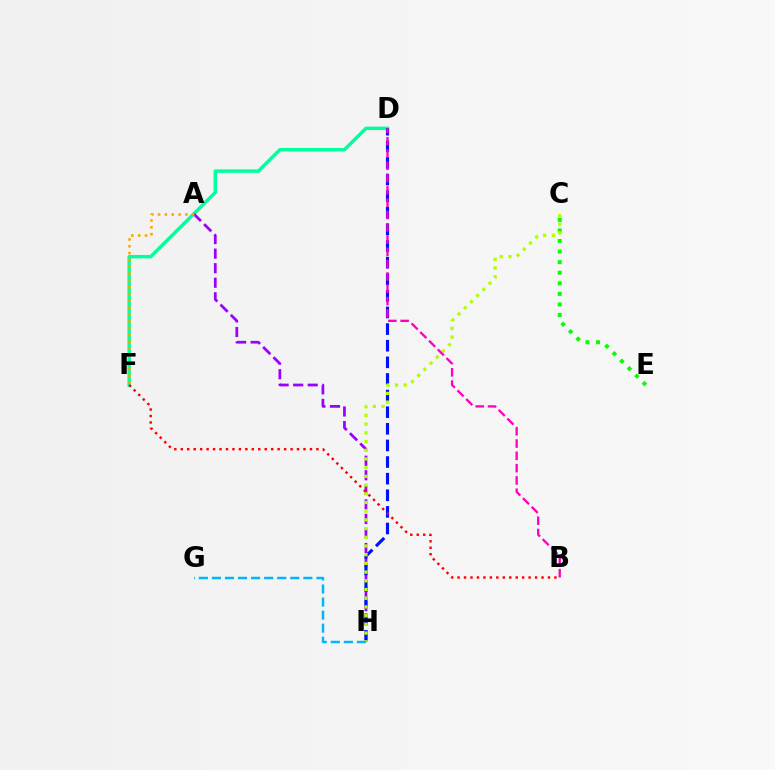{('D', 'F'): [{'color': '#00ff9d', 'line_style': 'solid', 'thickness': 2.47}], ('G', 'H'): [{'color': '#00b5ff', 'line_style': 'dashed', 'thickness': 1.77}], ('A', 'H'): [{'color': '#9b00ff', 'line_style': 'dashed', 'thickness': 1.98}], ('C', 'E'): [{'color': '#08ff00', 'line_style': 'dotted', 'thickness': 2.87}], ('D', 'H'): [{'color': '#0010ff', 'line_style': 'dashed', 'thickness': 2.26}], ('A', 'F'): [{'color': '#ffa500', 'line_style': 'dotted', 'thickness': 1.85}], ('C', 'H'): [{'color': '#b3ff00', 'line_style': 'dotted', 'thickness': 2.37}], ('B', 'F'): [{'color': '#ff0000', 'line_style': 'dotted', 'thickness': 1.75}], ('B', 'D'): [{'color': '#ff00bd', 'line_style': 'dashed', 'thickness': 1.67}]}